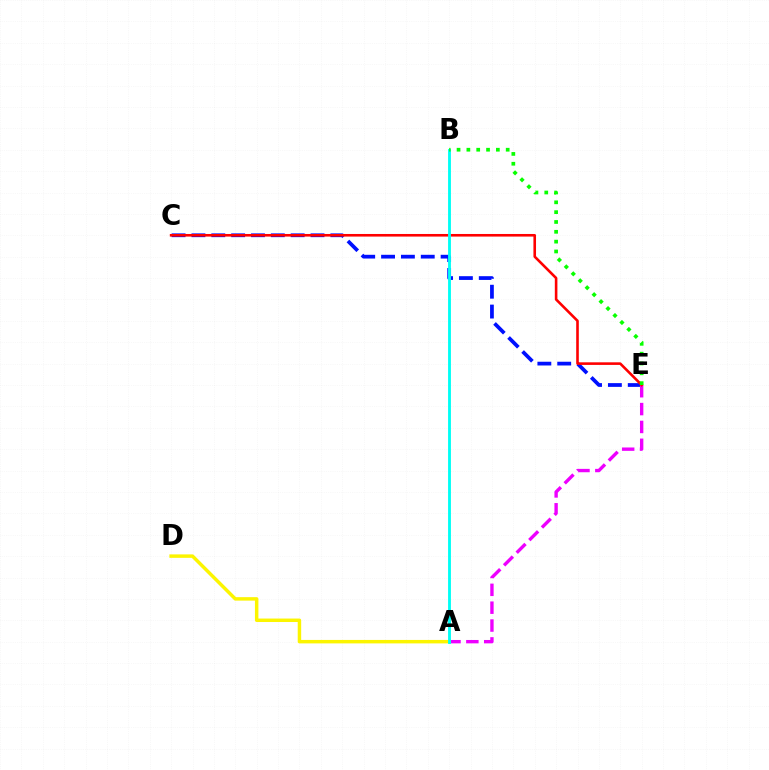{('C', 'E'): [{'color': '#0010ff', 'line_style': 'dashed', 'thickness': 2.7}, {'color': '#ff0000', 'line_style': 'solid', 'thickness': 1.87}], ('A', 'E'): [{'color': '#ee00ff', 'line_style': 'dashed', 'thickness': 2.43}], ('A', 'D'): [{'color': '#fcf500', 'line_style': 'solid', 'thickness': 2.49}], ('A', 'B'): [{'color': '#00fff6', 'line_style': 'solid', 'thickness': 2.06}], ('B', 'E'): [{'color': '#08ff00', 'line_style': 'dotted', 'thickness': 2.67}]}